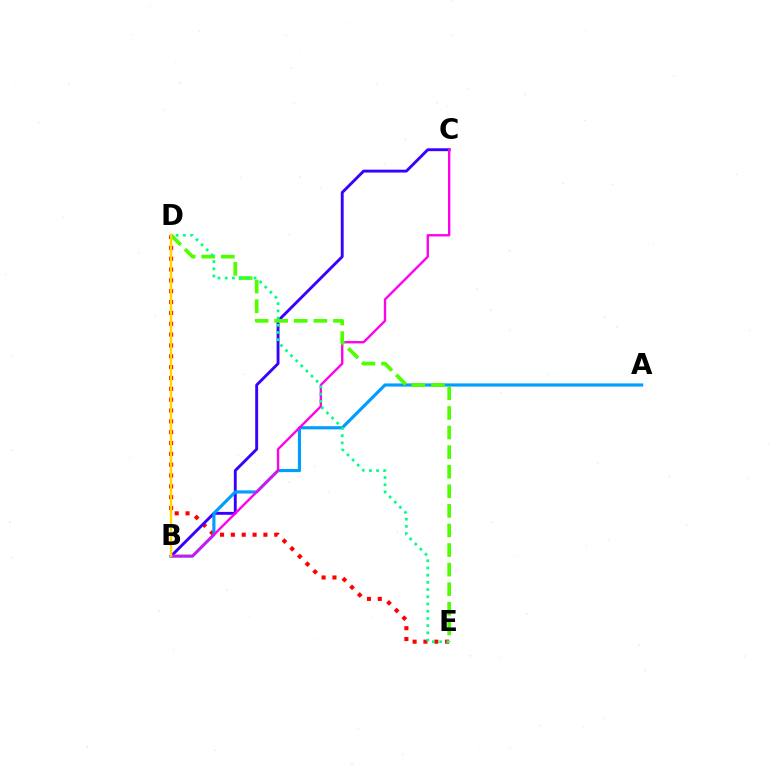{('D', 'E'): [{'color': '#ff0000', 'line_style': 'dotted', 'thickness': 2.95}, {'color': '#4fff00', 'line_style': 'dashed', 'thickness': 2.66}, {'color': '#00ff86', 'line_style': 'dotted', 'thickness': 1.96}], ('B', 'C'): [{'color': '#3700ff', 'line_style': 'solid', 'thickness': 2.08}, {'color': '#ff00ed', 'line_style': 'solid', 'thickness': 1.69}], ('A', 'B'): [{'color': '#009eff', 'line_style': 'solid', 'thickness': 2.27}], ('B', 'D'): [{'color': '#ffd500', 'line_style': 'solid', 'thickness': 1.75}]}